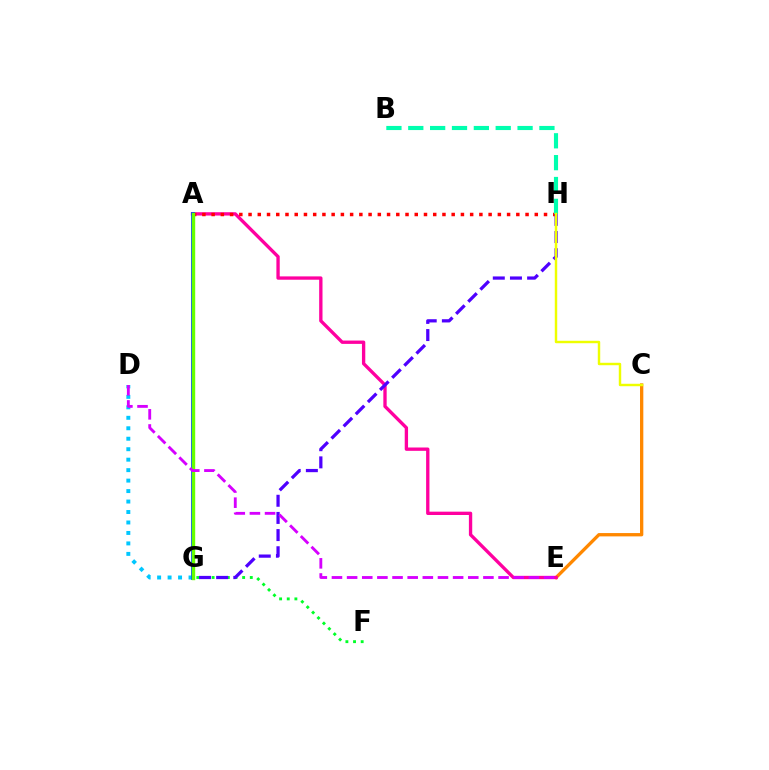{('D', 'G'): [{'color': '#00c7ff', 'line_style': 'dotted', 'thickness': 2.84}], ('C', 'E'): [{'color': '#ff8800', 'line_style': 'solid', 'thickness': 2.38}], ('A', 'E'): [{'color': '#ff00a0', 'line_style': 'solid', 'thickness': 2.4}], ('A', 'H'): [{'color': '#ff0000', 'line_style': 'dotted', 'thickness': 2.51}], ('B', 'H'): [{'color': '#00ffaf', 'line_style': 'dashed', 'thickness': 2.97}], ('A', 'G'): [{'color': '#003fff', 'line_style': 'solid', 'thickness': 2.72}, {'color': '#66ff00', 'line_style': 'solid', 'thickness': 2.45}], ('F', 'G'): [{'color': '#00ff27', 'line_style': 'dotted', 'thickness': 2.07}], ('G', 'H'): [{'color': '#4f00ff', 'line_style': 'dashed', 'thickness': 2.33}], ('C', 'H'): [{'color': '#eeff00', 'line_style': 'solid', 'thickness': 1.76}], ('D', 'E'): [{'color': '#d600ff', 'line_style': 'dashed', 'thickness': 2.06}]}